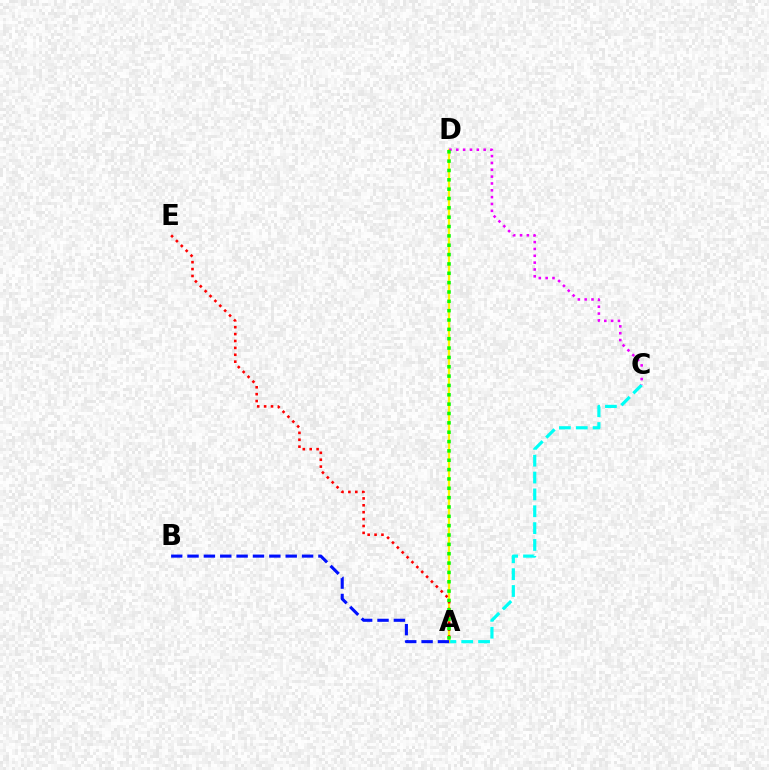{('A', 'C'): [{'color': '#00fff6', 'line_style': 'dashed', 'thickness': 2.29}], ('A', 'D'): [{'color': '#fcf500', 'line_style': 'solid', 'thickness': 1.63}, {'color': '#08ff00', 'line_style': 'dotted', 'thickness': 2.54}], ('A', 'E'): [{'color': '#ff0000', 'line_style': 'dotted', 'thickness': 1.87}], ('C', 'D'): [{'color': '#ee00ff', 'line_style': 'dotted', 'thickness': 1.86}], ('A', 'B'): [{'color': '#0010ff', 'line_style': 'dashed', 'thickness': 2.22}]}